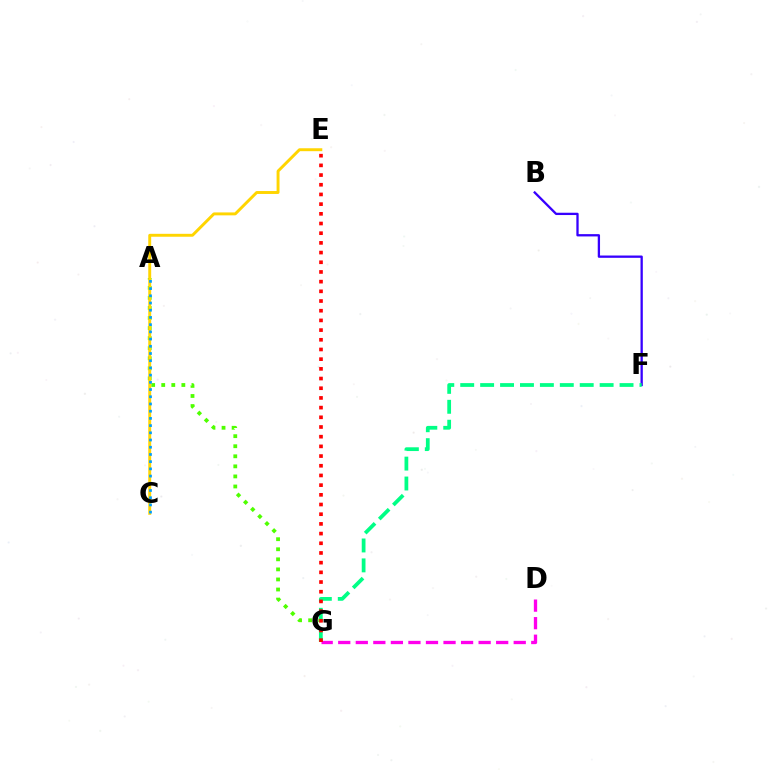{('A', 'G'): [{'color': '#4fff00', 'line_style': 'dotted', 'thickness': 2.73}], ('B', 'F'): [{'color': '#3700ff', 'line_style': 'solid', 'thickness': 1.66}], ('F', 'G'): [{'color': '#00ff86', 'line_style': 'dashed', 'thickness': 2.71}], ('D', 'G'): [{'color': '#ff00ed', 'line_style': 'dashed', 'thickness': 2.38}], ('C', 'E'): [{'color': '#ffd500', 'line_style': 'solid', 'thickness': 2.1}], ('A', 'C'): [{'color': '#009eff', 'line_style': 'dotted', 'thickness': 1.96}], ('E', 'G'): [{'color': '#ff0000', 'line_style': 'dotted', 'thickness': 2.63}]}